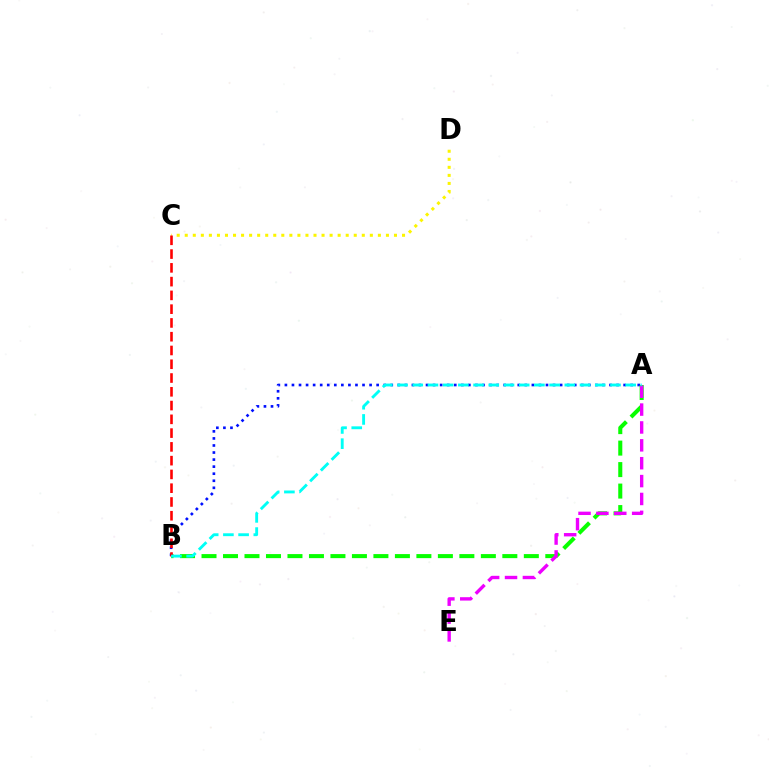{('A', 'B'): [{'color': '#0010ff', 'line_style': 'dotted', 'thickness': 1.92}, {'color': '#08ff00', 'line_style': 'dashed', 'thickness': 2.92}, {'color': '#00fff6', 'line_style': 'dashed', 'thickness': 2.07}], ('C', 'D'): [{'color': '#fcf500', 'line_style': 'dotted', 'thickness': 2.19}], ('A', 'E'): [{'color': '#ee00ff', 'line_style': 'dashed', 'thickness': 2.43}], ('B', 'C'): [{'color': '#ff0000', 'line_style': 'dashed', 'thickness': 1.87}]}